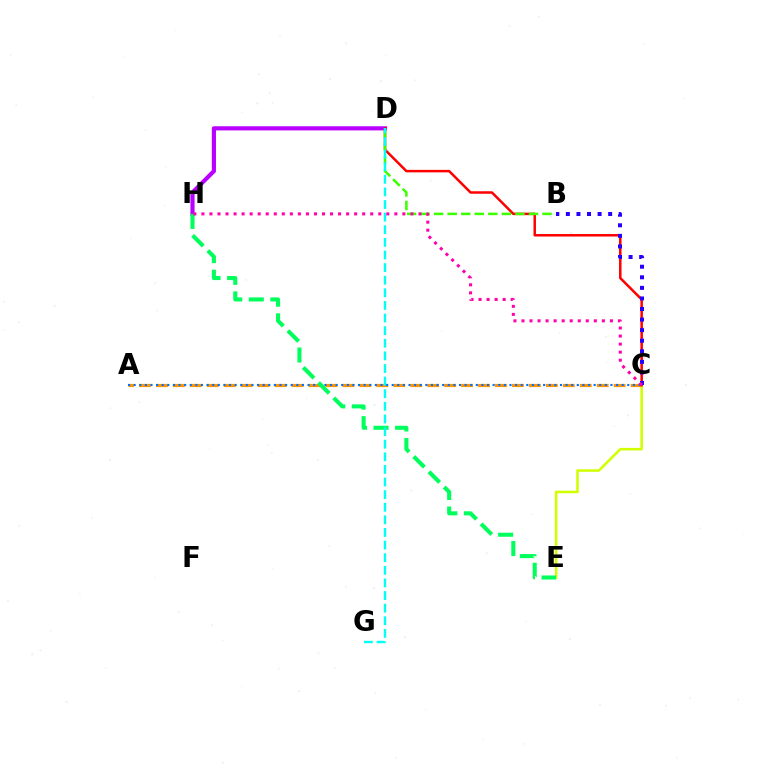{('C', 'E'): [{'color': '#d1ff00', 'line_style': 'solid', 'thickness': 1.83}], ('A', 'C'): [{'color': '#ff9400', 'line_style': 'dashed', 'thickness': 2.3}, {'color': '#0074ff', 'line_style': 'dotted', 'thickness': 1.52}], ('D', 'H'): [{'color': '#b900ff', 'line_style': 'solid', 'thickness': 2.99}], ('C', 'D'): [{'color': '#ff0000', 'line_style': 'solid', 'thickness': 1.8}], ('B', 'D'): [{'color': '#3dff00', 'line_style': 'dashed', 'thickness': 1.84}], ('B', 'C'): [{'color': '#2500ff', 'line_style': 'dotted', 'thickness': 2.87}], ('E', 'H'): [{'color': '#00ff5c', 'line_style': 'dashed', 'thickness': 2.93}], ('D', 'G'): [{'color': '#00fff6', 'line_style': 'dashed', 'thickness': 1.71}], ('C', 'H'): [{'color': '#ff00ac', 'line_style': 'dotted', 'thickness': 2.18}]}